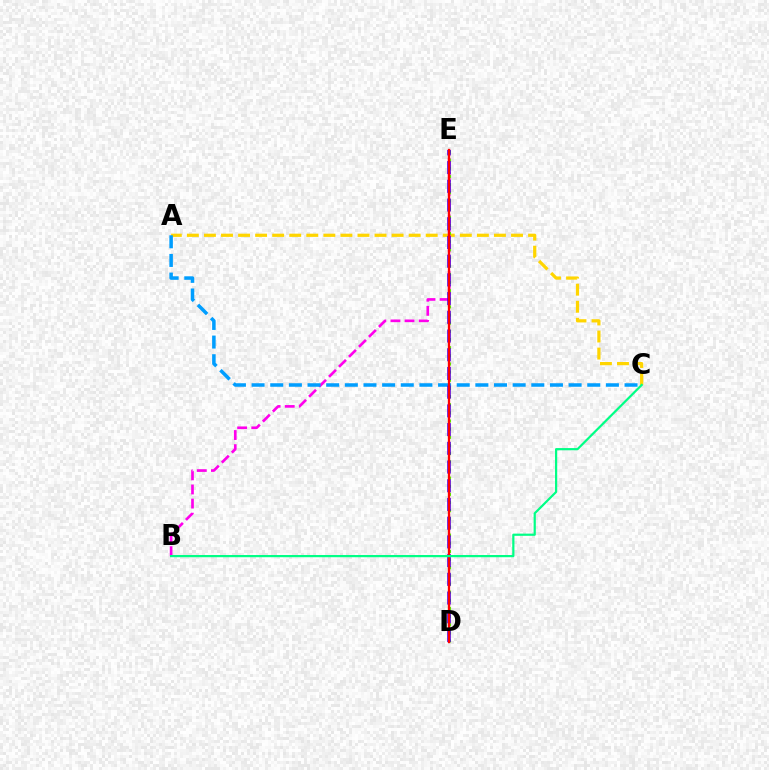{('A', 'C'): [{'color': '#ffd500', 'line_style': 'dashed', 'thickness': 2.32}, {'color': '#009eff', 'line_style': 'dashed', 'thickness': 2.53}], ('B', 'E'): [{'color': '#ff00ed', 'line_style': 'dashed', 'thickness': 1.92}], ('D', 'E'): [{'color': '#4fff00', 'line_style': 'dotted', 'thickness': 2.21}, {'color': '#3700ff', 'line_style': 'dashed', 'thickness': 2.54}, {'color': '#ff0000', 'line_style': 'solid', 'thickness': 1.65}], ('B', 'C'): [{'color': '#00ff86', 'line_style': 'solid', 'thickness': 1.59}]}